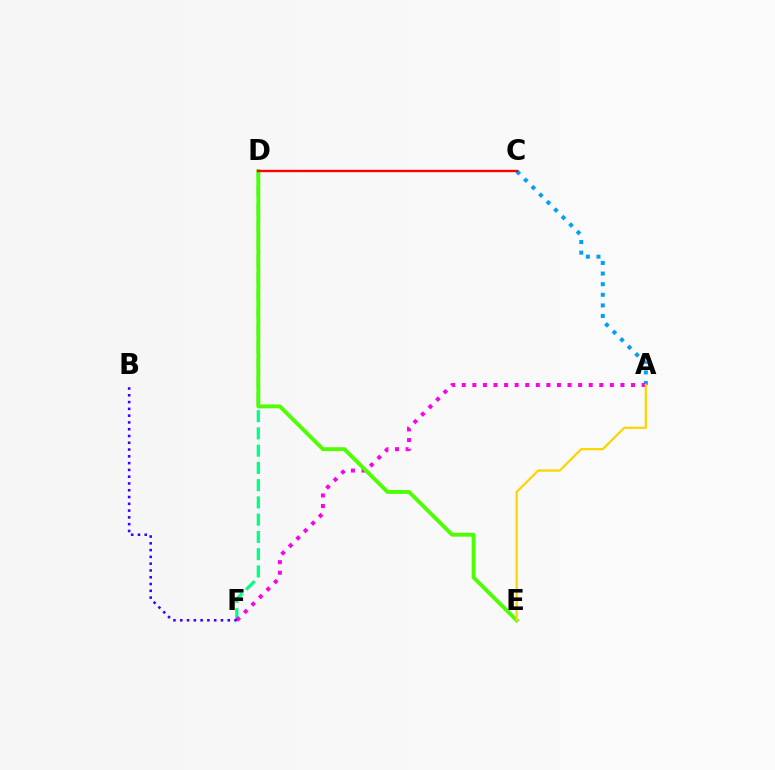{('A', 'C'): [{'color': '#009eff', 'line_style': 'dotted', 'thickness': 2.88}], ('D', 'F'): [{'color': '#00ff86', 'line_style': 'dashed', 'thickness': 2.34}], ('A', 'F'): [{'color': '#ff00ed', 'line_style': 'dotted', 'thickness': 2.87}], ('D', 'E'): [{'color': '#4fff00', 'line_style': 'solid', 'thickness': 2.79}], ('A', 'E'): [{'color': '#ffd500', 'line_style': 'solid', 'thickness': 1.62}], ('B', 'F'): [{'color': '#3700ff', 'line_style': 'dotted', 'thickness': 1.84}], ('C', 'D'): [{'color': '#ff0000', 'line_style': 'solid', 'thickness': 1.7}]}